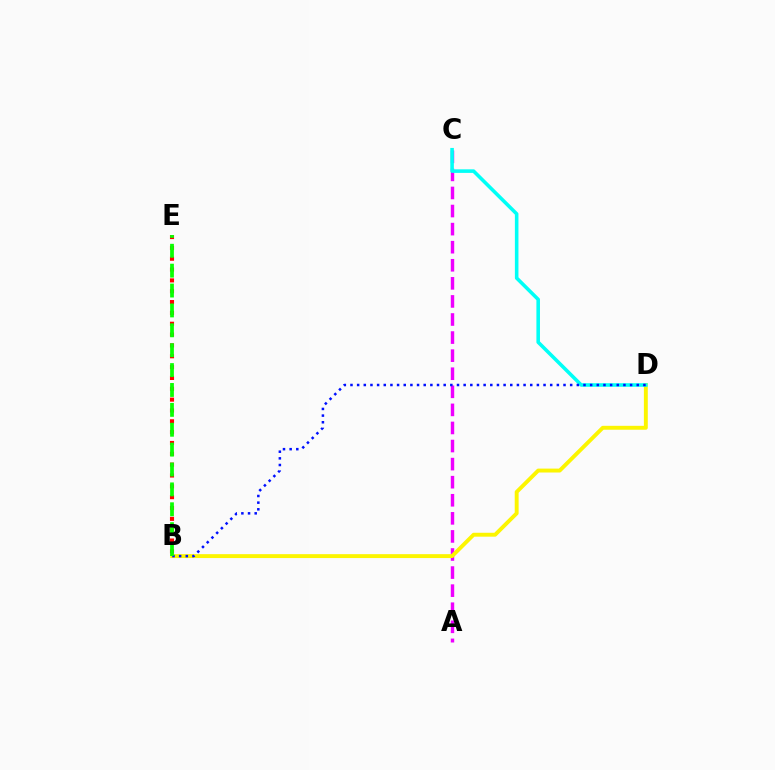{('B', 'E'): [{'color': '#ff0000', 'line_style': 'dotted', 'thickness': 2.94}, {'color': '#08ff00', 'line_style': 'dashed', 'thickness': 2.7}], ('A', 'C'): [{'color': '#ee00ff', 'line_style': 'dashed', 'thickness': 2.46}], ('B', 'D'): [{'color': '#fcf500', 'line_style': 'solid', 'thickness': 2.81}, {'color': '#0010ff', 'line_style': 'dotted', 'thickness': 1.81}], ('C', 'D'): [{'color': '#00fff6', 'line_style': 'solid', 'thickness': 2.57}]}